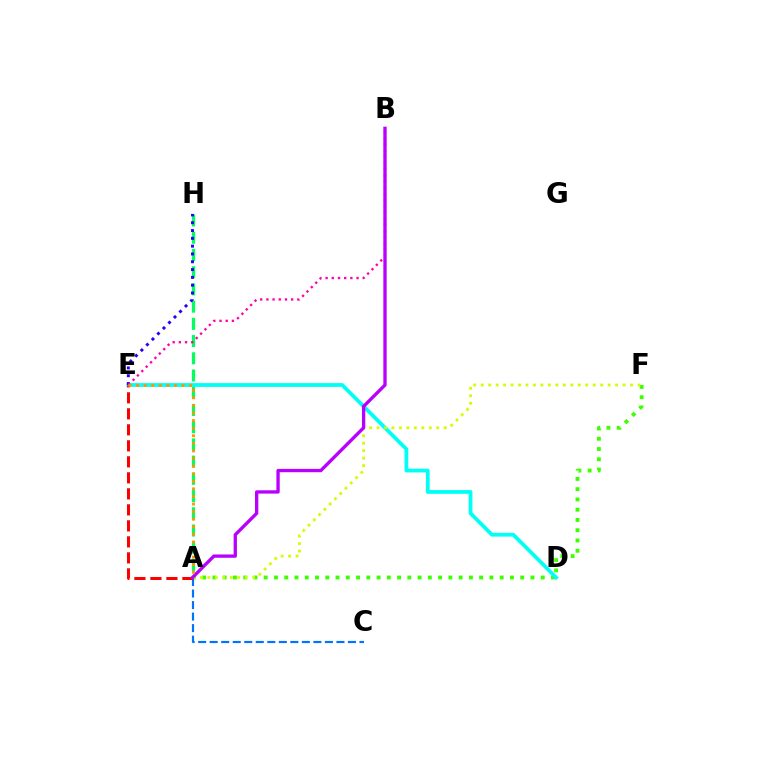{('A', 'F'): [{'color': '#3dff00', 'line_style': 'dotted', 'thickness': 2.79}, {'color': '#d1ff00', 'line_style': 'dotted', 'thickness': 2.03}], ('A', 'C'): [{'color': '#0074ff', 'line_style': 'dashed', 'thickness': 1.57}], ('A', 'H'): [{'color': '#00ff5c', 'line_style': 'dashed', 'thickness': 2.34}], ('D', 'E'): [{'color': '#00fff6', 'line_style': 'solid', 'thickness': 2.71}], ('A', 'E'): [{'color': '#ff0000', 'line_style': 'dashed', 'thickness': 2.17}, {'color': '#ff9400', 'line_style': 'dotted', 'thickness': 2.06}], ('E', 'H'): [{'color': '#2500ff', 'line_style': 'dotted', 'thickness': 2.12}], ('B', 'E'): [{'color': '#ff00ac', 'line_style': 'dotted', 'thickness': 1.68}], ('A', 'B'): [{'color': '#b900ff', 'line_style': 'solid', 'thickness': 2.39}]}